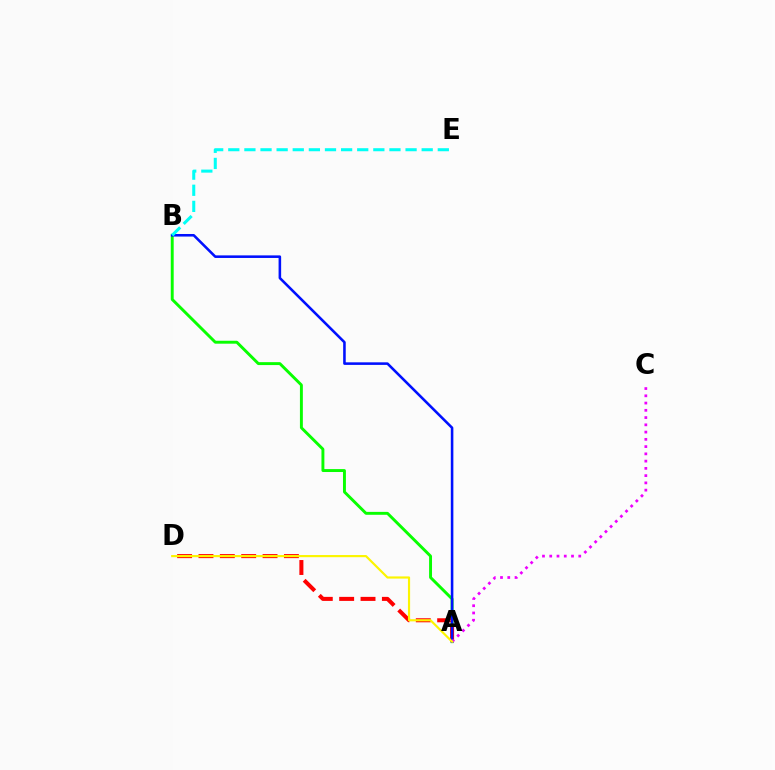{('A', 'B'): [{'color': '#08ff00', 'line_style': 'solid', 'thickness': 2.1}, {'color': '#0010ff', 'line_style': 'solid', 'thickness': 1.85}], ('A', 'D'): [{'color': '#ff0000', 'line_style': 'dashed', 'thickness': 2.9}, {'color': '#fcf500', 'line_style': 'solid', 'thickness': 1.56}], ('A', 'C'): [{'color': '#ee00ff', 'line_style': 'dotted', 'thickness': 1.97}], ('B', 'E'): [{'color': '#00fff6', 'line_style': 'dashed', 'thickness': 2.19}]}